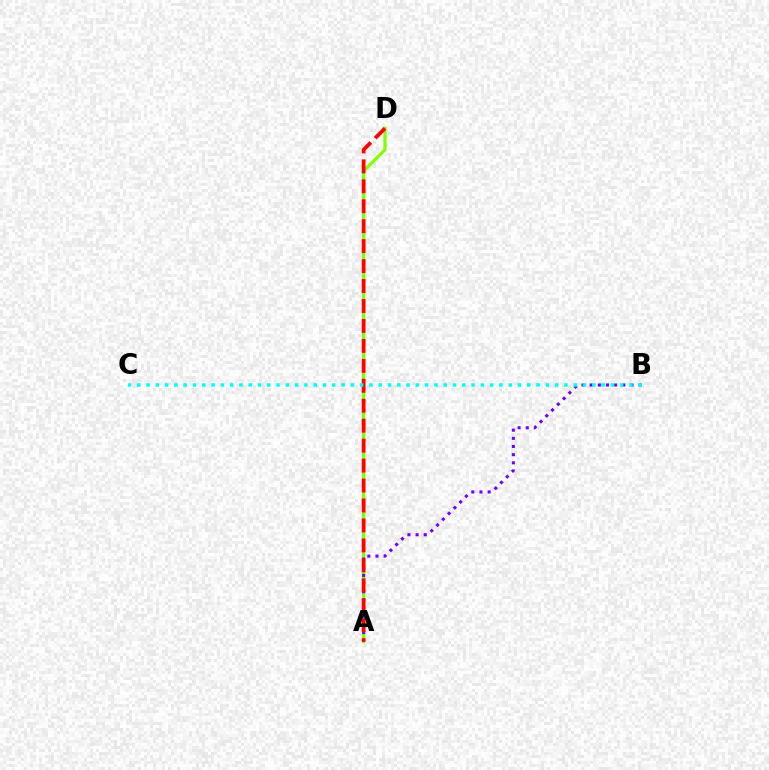{('A', 'D'): [{'color': '#84ff00', 'line_style': 'solid', 'thickness': 2.33}, {'color': '#ff0000', 'line_style': 'dashed', 'thickness': 2.71}], ('A', 'B'): [{'color': '#7200ff', 'line_style': 'dotted', 'thickness': 2.22}], ('B', 'C'): [{'color': '#00fff6', 'line_style': 'dotted', 'thickness': 2.52}]}